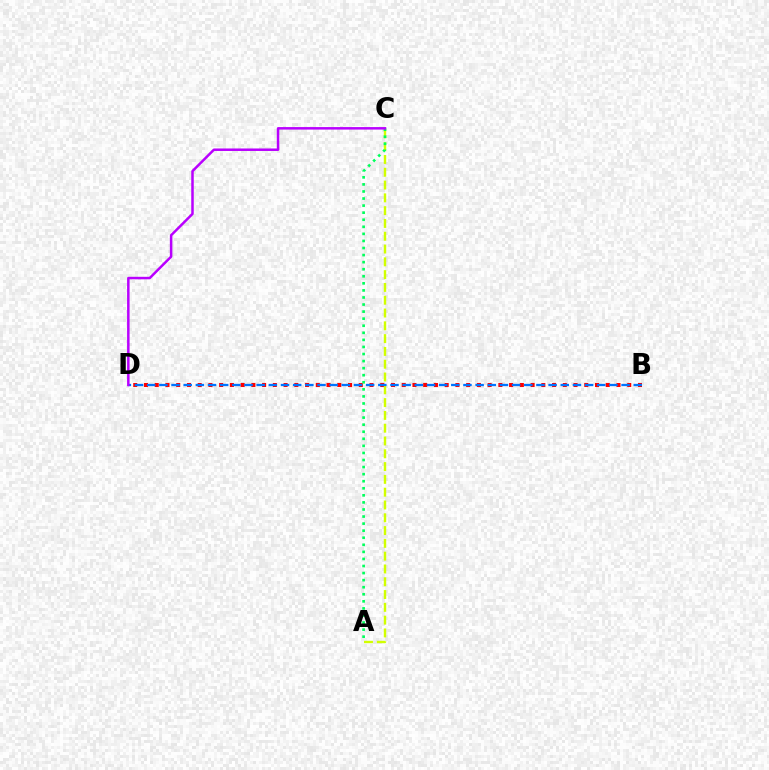{('B', 'D'): [{'color': '#ff0000', 'line_style': 'dotted', 'thickness': 2.92}, {'color': '#0074ff', 'line_style': 'dashed', 'thickness': 1.65}], ('A', 'C'): [{'color': '#d1ff00', 'line_style': 'dashed', 'thickness': 1.74}, {'color': '#00ff5c', 'line_style': 'dotted', 'thickness': 1.92}], ('C', 'D'): [{'color': '#b900ff', 'line_style': 'solid', 'thickness': 1.8}]}